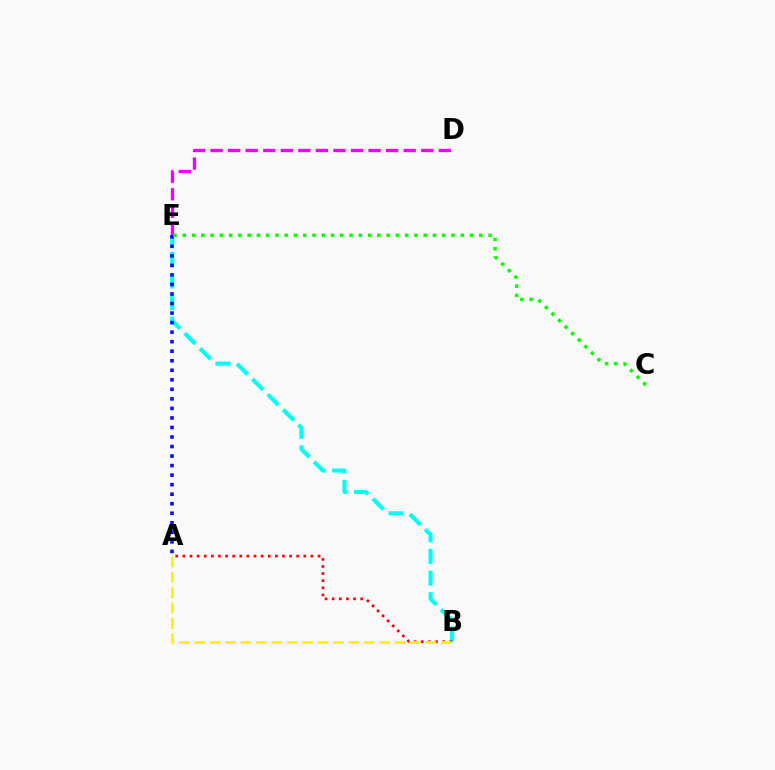{('B', 'E'): [{'color': '#00fff6', 'line_style': 'dashed', 'thickness': 2.94}], ('A', 'B'): [{'color': '#ff0000', 'line_style': 'dotted', 'thickness': 1.93}, {'color': '#fcf500', 'line_style': 'dashed', 'thickness': 2.09}], ('D', 'E'): [{'color': '#ee00ff', 'line_style': 'dashed', 'thickness': 2.39}], ('A', 'E'): [{'color': '#0010ff', 'line_style': 'dotted', 'thickness': 2.59}], ('C', 'E'): [{'color': '#08ff00', 'line_style': 'dotted', 'thickness': 2.52}]}